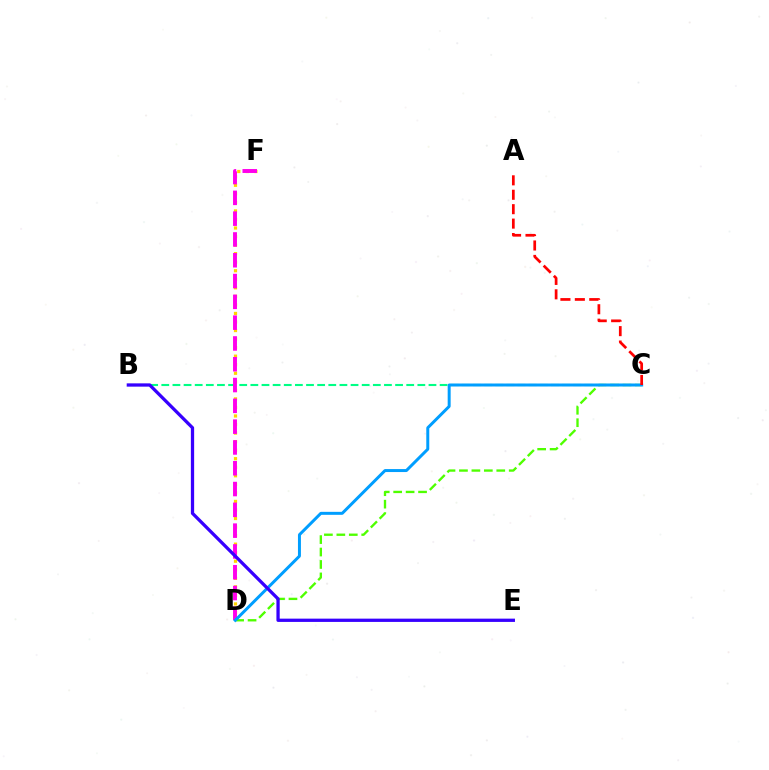{('D', 'F'): [{'color': '#ffd500', 'line_style': 'dotted', 'thickness': 2.32}, {'color': '#ff00ed', 'line_style': 'dashed', 'thickness': 2.83}], ('C', 'D'): [{'color': '#4fff00', 'line_style': 'dashed', 'thickness': 1.69}, {'color': '#009eff', 'line_style': 'solid', 'thickness': 2.14}], ('B', 'C'): [{'color': '#00ff86', 'line_style': 'dashed', 'thickness': 1.51}], ('B', 'E'): [{'color': '#3700ff', 'line_style': 'solid', 'thickness': 2.36}], ('A', 'C'): [{'color': '#ff0000', 'line_style': 'dashed', 'thickness': 1.96}]}